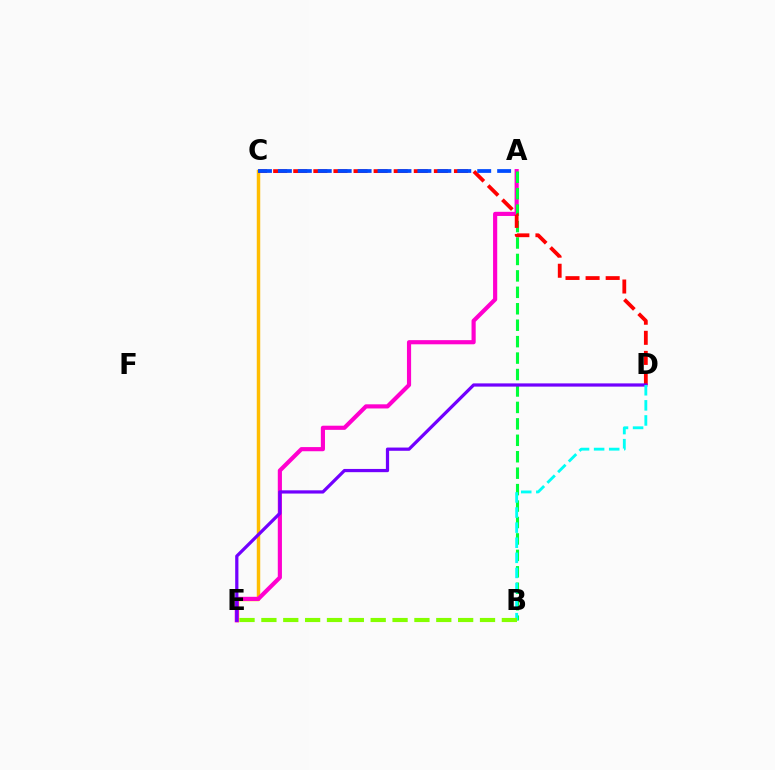{('C', 'E'): [{'color': '#ffbd00', 'line_style': 'solid', 'thickness': 2.49}], ('A', 'E'): [{'color': '#ff00cf', 'line_style': 'solid', 'thickness': 2.99}], ('A', 'B'): [{'color': '#00ff39', 'line_style': 'dashed', 'thickness': 2.23}], ('C', 'D'): [{'color': '#ff0000', 'line_style': 'dashed', 'thickness': 2.73}], ('D', 'E'): [{'color': '#7200ff', 'line_style': 'solid', 'thickness': 2.32}], ('B', 'D'): [{'color': '#00fff6', 'line_style': 'dashed', 'thickness': 2.05}], ('B', 'E'): [{'color': '#84ff00', 'line_style': 'dashed', 'thickness': 2.97}], ('A', 'C'): [{'color': '#004bff', 'line_style': 'dashed', 'thickness': 2.71}]}